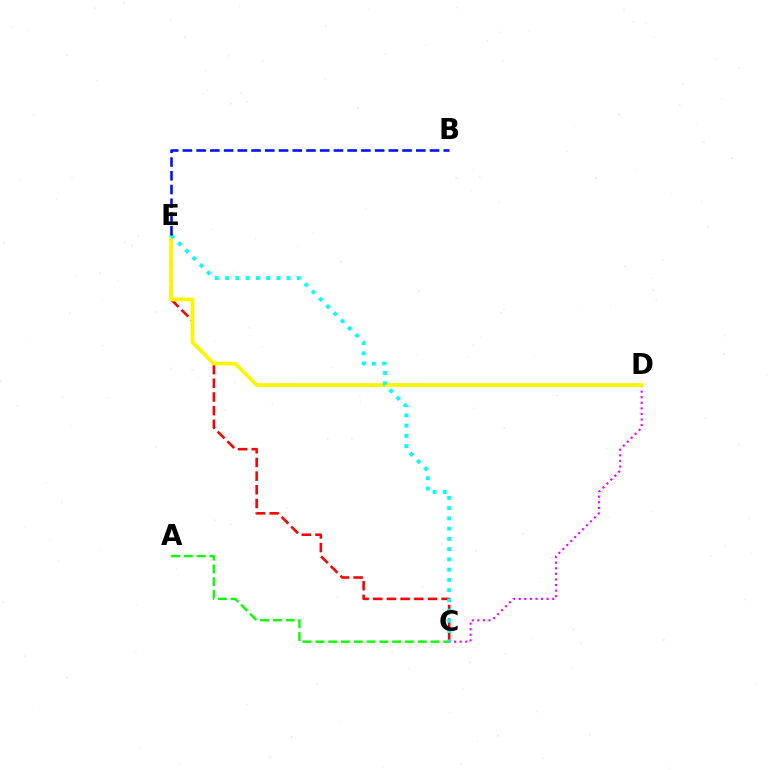{('C', 'D'): [{'color': '#ee00ff', 'line_style': 'dotted', 'thickness': 1.52}], ('A', 'C'): [{'color': '#08ff00', 'line_style': 'dashed', 'thickness': 1.74}], ('C', 'E'): [{'color': '#ff0000', 'line_style': 'dashed', 'thickness': 1.86}, {'color': '#00fff6', 'line_style': 'dotted', 'thickness': 2.79}], ('D', 'E'): [{'color': '#fcf500', 'line_style': 'solid', 'thickness': 2.69}], ('B', 'E'): [{'color': '#0010ff', 'line_style': 'dashed', 'thickness': 1.87}]}